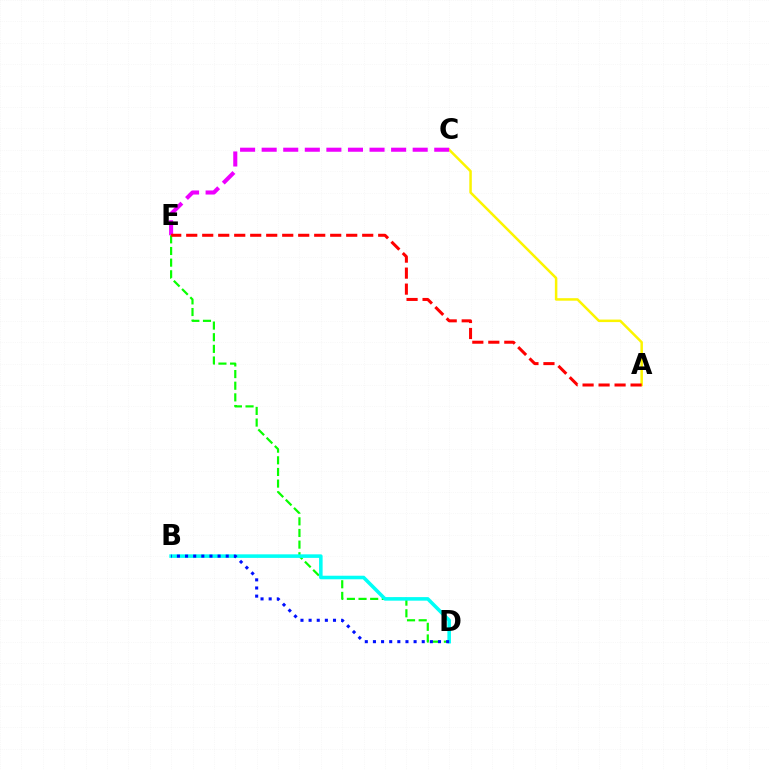{('A', 'C'): [{'color': '#fcf500', 'line_style': 'solid', 'thickness': 1.8}], ('C', 'E'): [{'color': '#ee00ff', 'line_style': 'dashed', 'thickness': 2.93}], ('D', 'E'): [{'color': '#08ff00', 'line_style': 'dashed', 'thickness': 1.58}], ('B', 'D'): [{'color': '#00fff6', 'line_style': 'solid', 'thickness': 2.56}, {'color': '#0010ff', 'line_style': 'dotted', 'thickness': 2.21}], ('A', 'E'): [{'color': '#ff0000', 'line_style': 'dashed', 'thickness': 2.17}]}